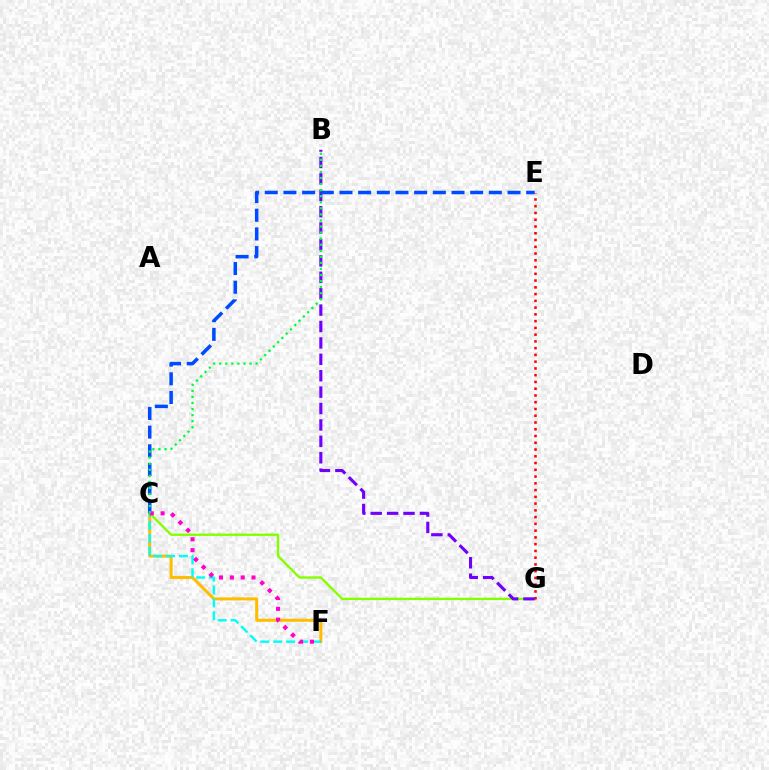{('C', 'F'): [{'color': '#ffbd00', 'line_style': 'solid', 'thickness': 2.17}, {'color': '#00fff6', 'line_style': 'dashed', 'thickness': 1.75}, {'color': '#ff00cf', 'line_style': 'dotted', 'thickness': 2.94}], ('C', 'G'): [{'color': '#84ff00', 'line_style': 'solid', 'thickness': 1.7}], ('E', 'G'): [{'color': '#ff0000', 'line_style': 'dotted', 'thickness': 1.84}], ('B', 'G'): [{'color': '#7200ff', 'line_style': 'dashed', 'thickness': 2.23}], ('C', 'E'): [{'color': '#004bff', 'line_style': 'dashed', 'thickness': 2.54}], ('B', 'C'): [{'color': '#00ff39', 'line_style': 'dotted', 'thickness': 1.65}]}